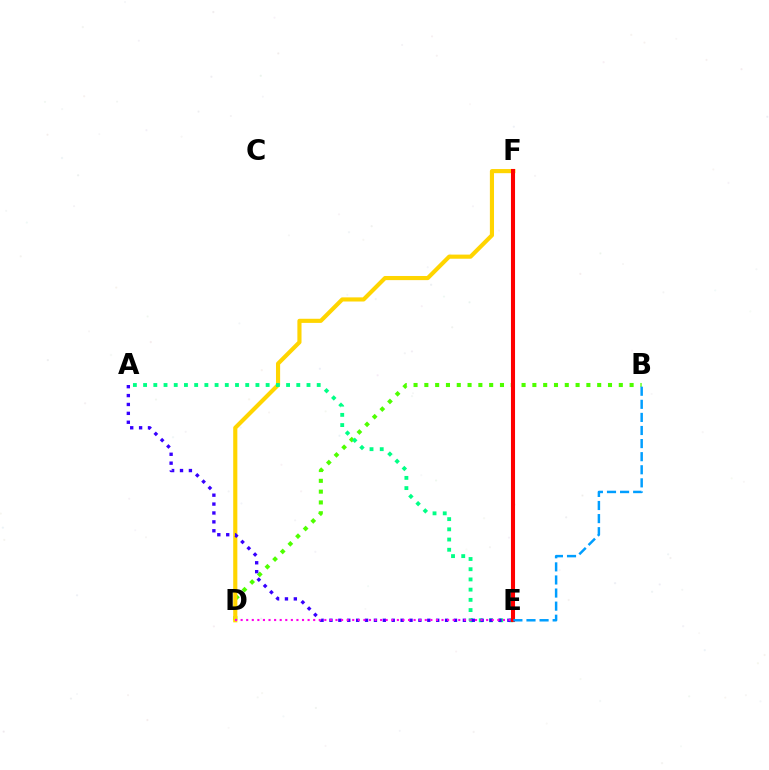{('B', 'D'): [{'color': '#4fff00', 'line_style': 'dotted', 'thickness': 2.94}], ('D', 'F'): [{'color': '#ffd500', 'line_style': 'solid', 'thickness': 2.97}], ('A', 'E'): [{'color': '#00ff86', 'line_style': 'dotted', 'thickness': 2.77}, {'color': '#3700ff', 'line_style': 'dotted', 'thickness': 2.42}], ('E', 'F'): [{'color': '#ff0000', 'line_style': 'solid', 'thickness': 2.94}], ('D', 'E'): [{'color': '#ff00ed', 'line_style': 'dotted', 'thickness': 1.52}], ('B', 'E'): [{'color': '#009eff', 'line_style': 'dashed', 'thickness': 1.78}]}